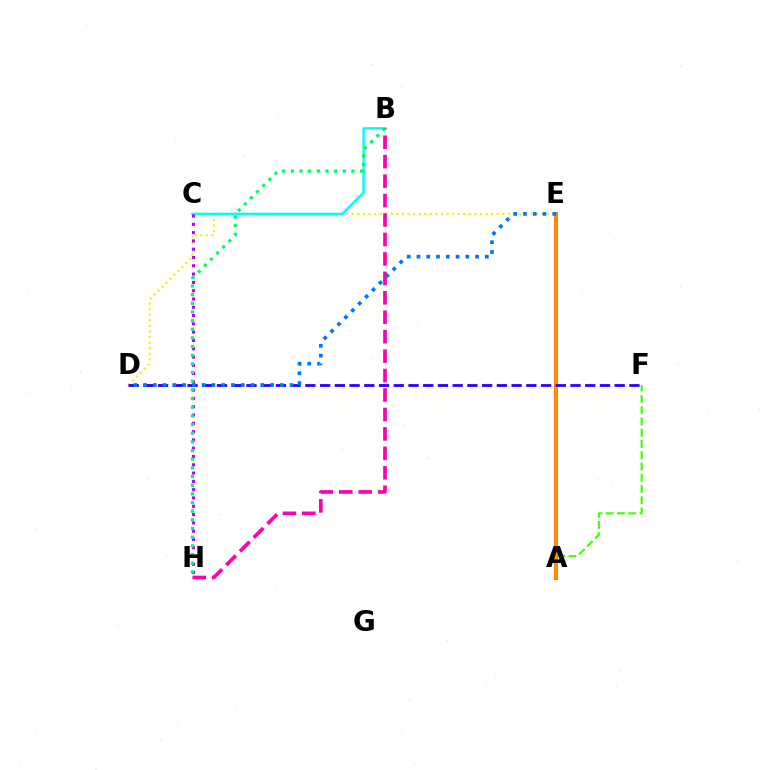{('D', 'E'): [{'color': '#d1ff00', 'line_style': 'dotted', 'thickness': 1.52}, {'color': '#0074ff', 'line_style': 'dotted', 'thickness': 2.65}], ('A', 'F'): [{'color': '#3dff00', 'line_style': 'dashed', 'thickness': 1.53}], ('B', 'C'): [{'color': '#00fff6', 'line_style': 'solid', 'thickness': 1.73}], ('A', 'E'): [{'color': '#ff0000', 'line_style': 'solid', 'thickness': 2.62}, {'color': '#ff9400', 'line_style': 'solid', 'thickness': 2.53}], ('B', 'H'): [{'color': '#ff00ac', 'line_style': 'dashed', 'thickness': 2.64}, {'color': '#00ff5c', 'line_style': 'dotted', 'thickness': 2.35}], ('C', 'H'): [{'color': '#b900ff', 'line_style': 'dotted', 'thickness': 2.25}], ('D', 'F'): [{'color': '#2500ff', 'line_style': 'dashed', 'thickness': 2.0}]}